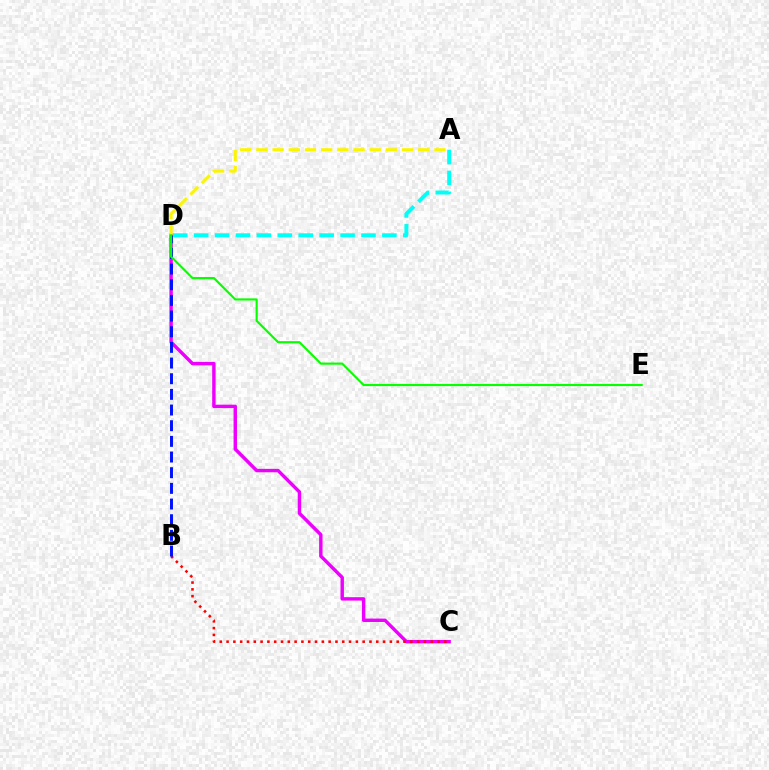{('C', 'D'): [{'color': '#ee00ff', 'line_style': 'solid', 'thickness': 2.46}], ('B', 'C'): [{'color': '#ff0000', 'line_style': 'dotted', 'thickness': 1.85}], ('A', 'D'): [{'color': '#fcf500', 'line_style': 'dashed', 'thickness': 2.2}, {'color': '#00fff6', 'line_style': 'dashed', 'thickness': 2.84}], ('B', 'D'): [{'color': '#0010ff', 'line_style': 'dashed', 'thickness': 2.13}], ('D', 'E'): [{'color': '#08ff00', 'line_style': 'solid', 'thickness': 1.55}]}